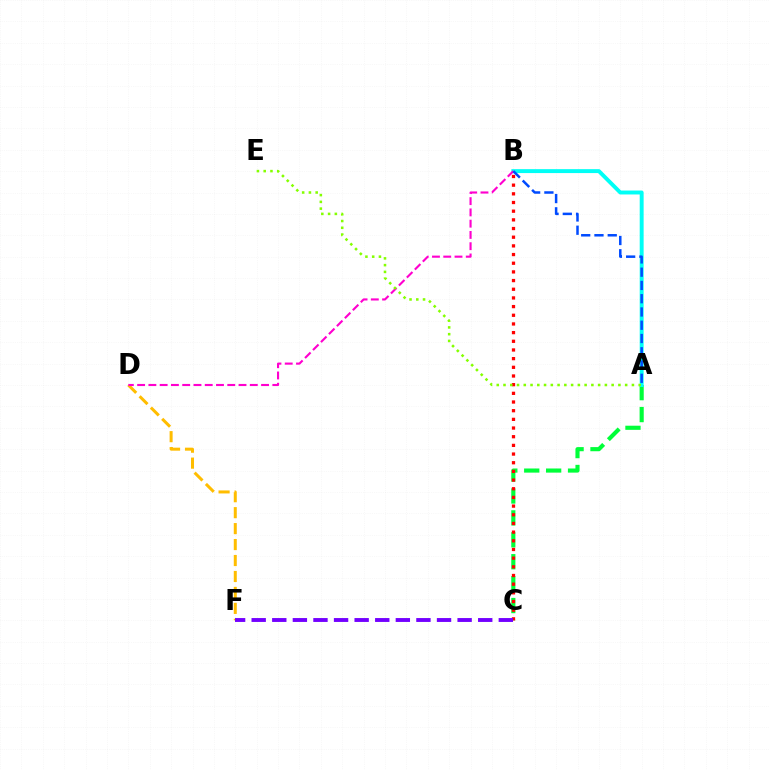{('A', 'C'): [{'color': '#00ff39', 'line_style': 'dashed', 'thickness': 2.98}], ('B', 'C'): [{'color': '#ff0000', 'line_style': 'dotted', 'thickness': 2.36}], ('A', 'B'): [{'color': '#00fff6', 'line_style': 'solid', 'thickness': 2.83}, {'color': '#004bff', 'line_style': 'dashed', 'thickness': 1.8}], ('D', 'F'): [{'color': '#ffbd00', 'line_style': 'dashed', 'thickness': 2.17}], ('B', 'D'): [{'color': '#ff00cf', 'line_style': 'dashed', 'thickness': 1.53}], ('C', 'F'): [{'color': '#7200ff', 'line_style': 'dashed', 'thickness': 2.8}], ('A', 'E'): [{'color': '#84ff00', 'line_style': 'dotted', 'thickness': 1.84}]}